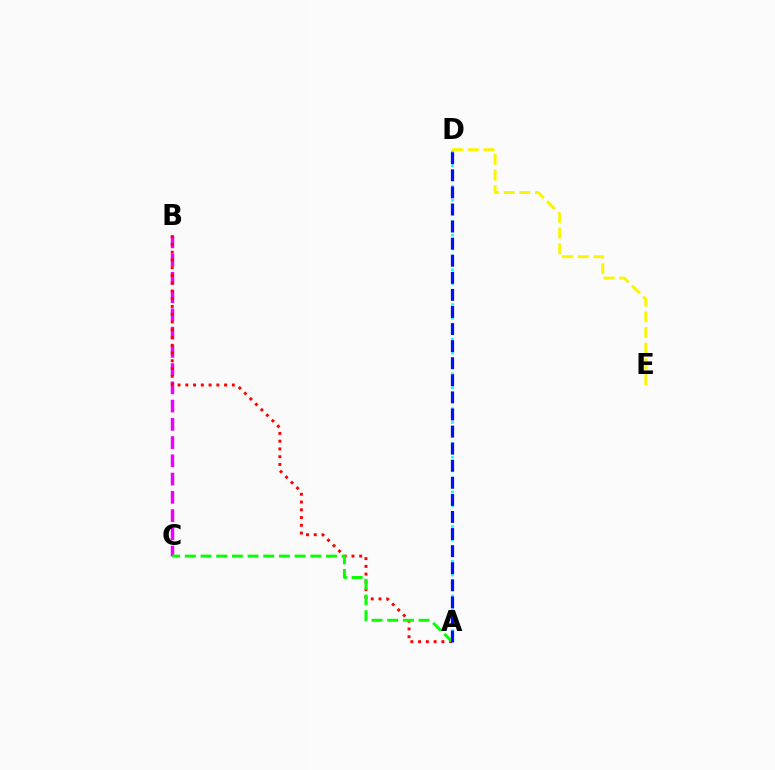{('A', 'D'): [{'color': '#00fff6', 'line_style': 'dotted', 'thickness': 1.89}, {'color': '#0010ff', 'line_style': 'dashed', 'thickness': 2.32}], ('B', 'C'): [{'color': '#ee00ff', 'line_style': 'dashed', 'thickness': 2.48}], ('A', 'B'): [{'color': '#ff0000', 'line_style': 'dotted', 'thickness': 2.11}], ('D', 'E'): [{'color': '#fcf500', 'line_style': 'dashed', 'thickness': 2.14}], ('A', 'C'): [{'color': '#08ff00', 'line_style': 'dashed', 'thickness': 2.13}]}